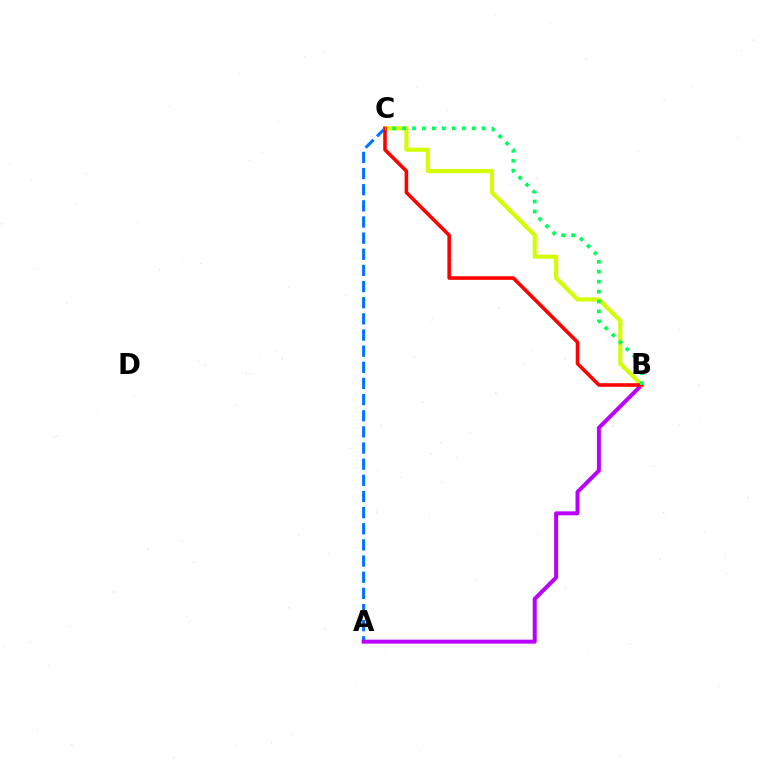{('A', 'C'): [{'color': '#0074ff', 'line_style': 'dashed', 'thickness': 2.19}], ('A', 'B'): [{'color': '#b900ff', 'line_style': 'solid', 'thickness': 2.86}], ('B', 'C'): [{'color': '#d1ff00', 'line_style': 'solid', 'thickness': 2.96}, {'color': '#ff0000', 'line_style': 'solid', 'thickness': 2.58}, {'color': '#00ff5c', 'line_style': 'dotted', 'thickness': 2.7}]}